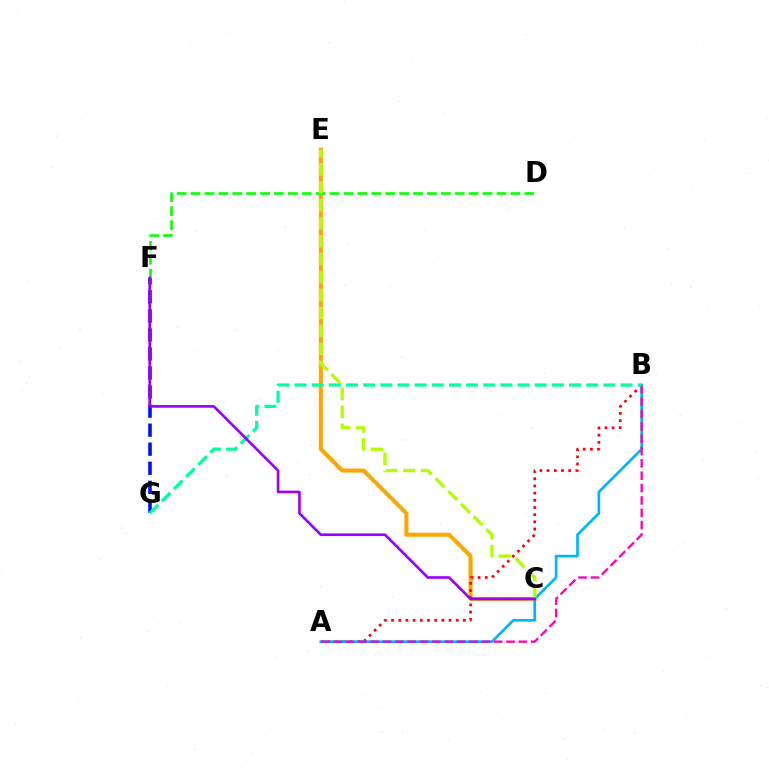{('F', 'G'): [{'color': '#0010ff', 'line_style': 'dashed', 'thickness': 2.59}], ('C', 'E'): [{'color': '#ffa500', 'line_style': 'solid', 'thickness': 2.91}, {'color': '#b3ff00', 'line_style': 'dashed', 'thickness': 2.44}], ('A', 'B'): [{'color': '#ff0000', 'line_style': 'dotted', 'thickness': 1.95}, {'color': '#00b5ff', 'line_style': 'solid', 'thickness': 1.94}, {'color': '#ff00bd', 'line_style': 'dashed', 'thickness': 1.68}], ('B', 'G'): [{'color': '#00ff9d', 'line_style': 'dashed', 'thickness': 2.33}], ('D', 'F'): [{'color': '#08ff00', 'line_style': 'dashed', 'thickness': 1.89}], ('C', 'F'): [{'color': '#9b00ff', 'line_style': 'solid', 'thickness': 1.91}]}